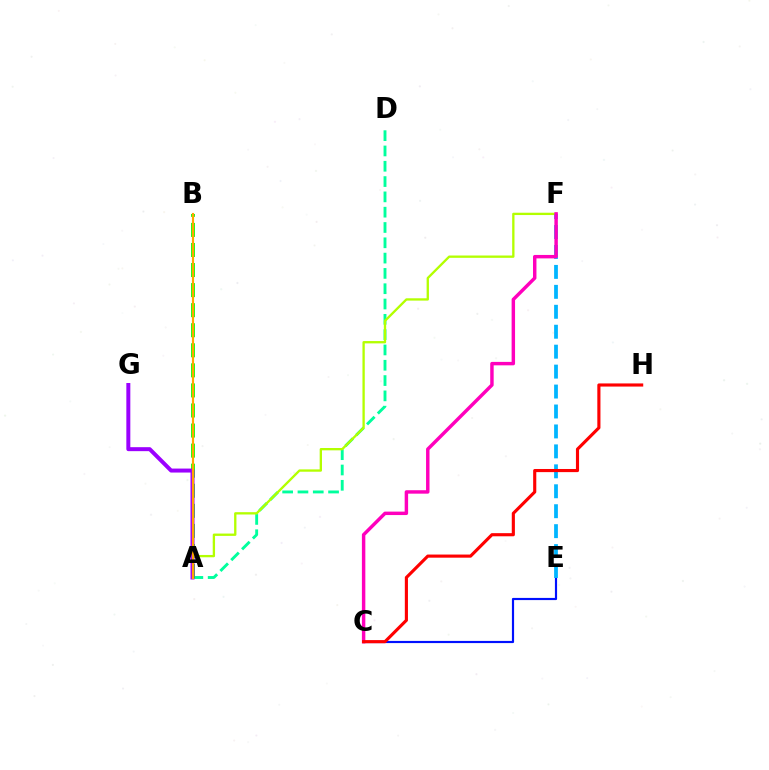{('A', 'D'): [{'color': '#00ff9d', 'line_style': 'dashed', 'thickness': 2.08}], ('A', 'B'): [{'color': '#08ff00', 'line_style': 'dashed', 'thickness': 2.73}, {'color': '#ffa500', 'line_style': 'solid', 'thickness': 1.54}], ('C', 'E'): [{'color': '#0010ff', 'line_style': 'solid', 'thickness': 1.56}], ('A', 'F'): [{'color': '#b3ff00', 'line_style': 'solid', 'thickness': 1.67}], ('A', 'G'): [{'color': '#9b00ff', 'line_style': 'solid', 'thickness': 2.87}], ('E', 'F'): [{'color': '#00b5ff', 'line_style': 'dashed', 'thickness': 2.71}], ('C', 'F'): [{'color': '#ff00bd', 'line_style': 'solid', 'thickness': 2.48}], ('C', 'H'): [{'color': '#ff0000', 'line_style': 'solid', 'thickness': 2.25}]}